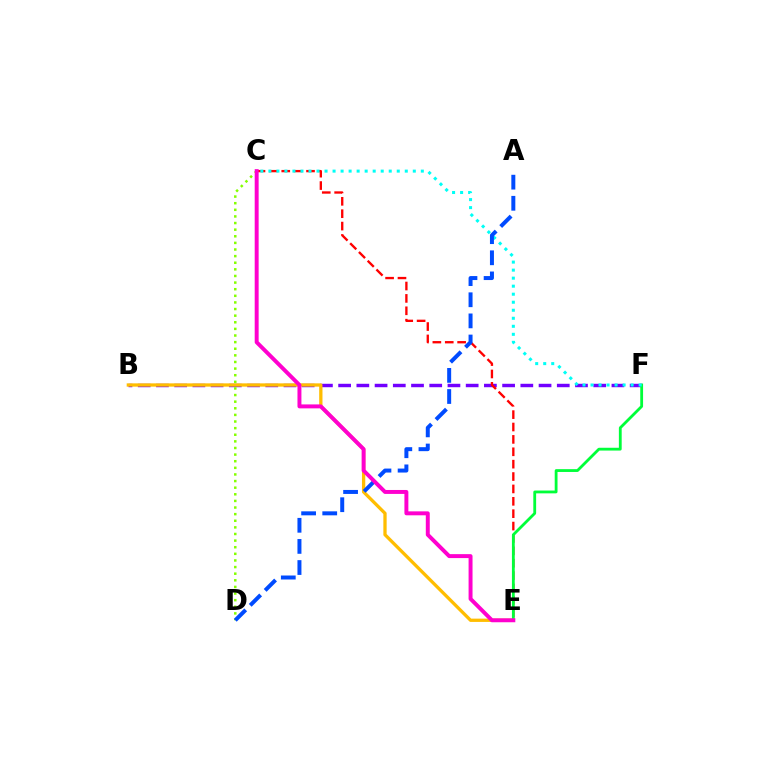{('B', 'F'): [{'color': '#7200ff', 'line_style': 'dashed', 'thickness': 2.48}], ('C', 'E'): [{'color': '#ff0000', 'line_style': 'dashed', 'thickness': 1.68}, {'color': '#ff00cf', 'line_style': 'solid', 'thickness': 2.84}], ('B', 'E'): [{'color': '#ffbd00', 'line_style': 'solid', 'thickness': 2.37}], ('C', 'D'): [{'color': '#84ff00', 'line_style': 'dotted', 'thickness': 1.8}], ('E', 'F'): [{'color': '#00ff39', 'line_style': 'solid', 'thickness': 2.02}], ('C', 'F'): [{'color': '#00fff6', 'line_style': 'dotted', 'thickness': 2.18}], ('A', 'D'): [{'color': '#004bff', 'line_style': 'dashed', 'thickness': 2.87}]}